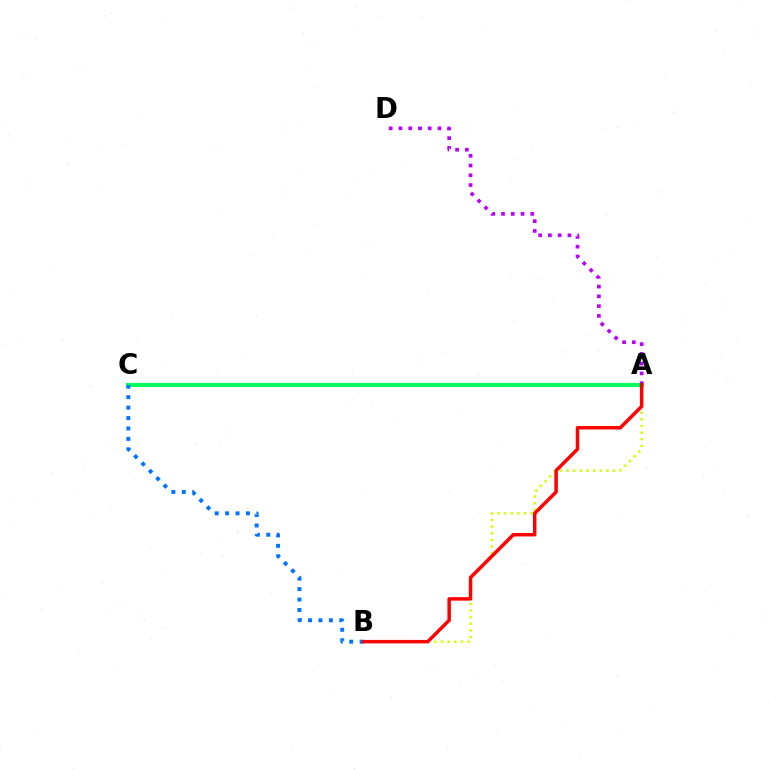{('A', 'C'): [{'color': '#00ff5c', 'line_style': 'solid', 'thickness': 2.97}], ('A', 'D'): [{'color': '#b900ff', 'line_style': 'dotted', 'thickness': 2.65}], ('A', 'B'): [{'color': '#d1ff00', 'line_style': 'dotted', 'thickness': 1.8}, {'color': '#ff0000', 'line_style': 'solid', 'thickness': 2.5}], ('B', 'C'): [{'color': '#0074ff', 'line_style': 'dotted', 'thickness': 2.83}]}